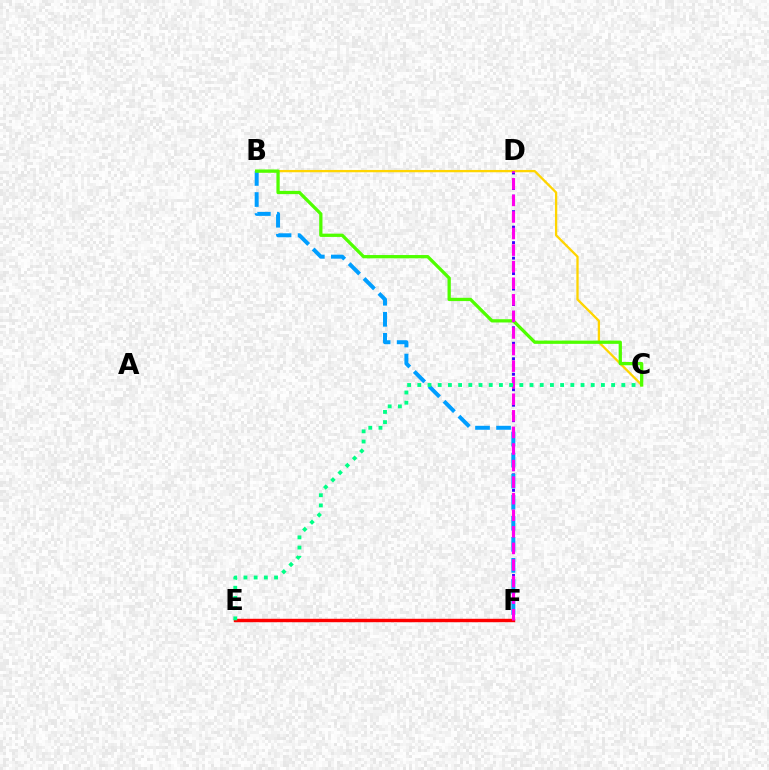{('B', 'C'): [{'color': '#ffd500', 'line_style': 'solid', 'thickness': 1.65}, {'color': '#4fff00', 'line_style': 'solid', 'thickness': 2.36}], ('D', 'F'): [{'color': '#3700ff', 'line_style': 'dotted', 'thickness': 2.1}, {'color': '#ff00ed', 'line_style': 'dashed', 'thickness': 2.25}], ('B', 'F'): [{'color': '#009eff', 'line_style': 'dashed', 'thickness': 2.86}], ('E', 'F'): [{'color': '#ff0000', 'line_style': 'solid', 'thickness': 2.46}], ('C', 'E'): [{'color': '#00ff86', 'line_style': 'dotted', 'thickness': 2.77}]}